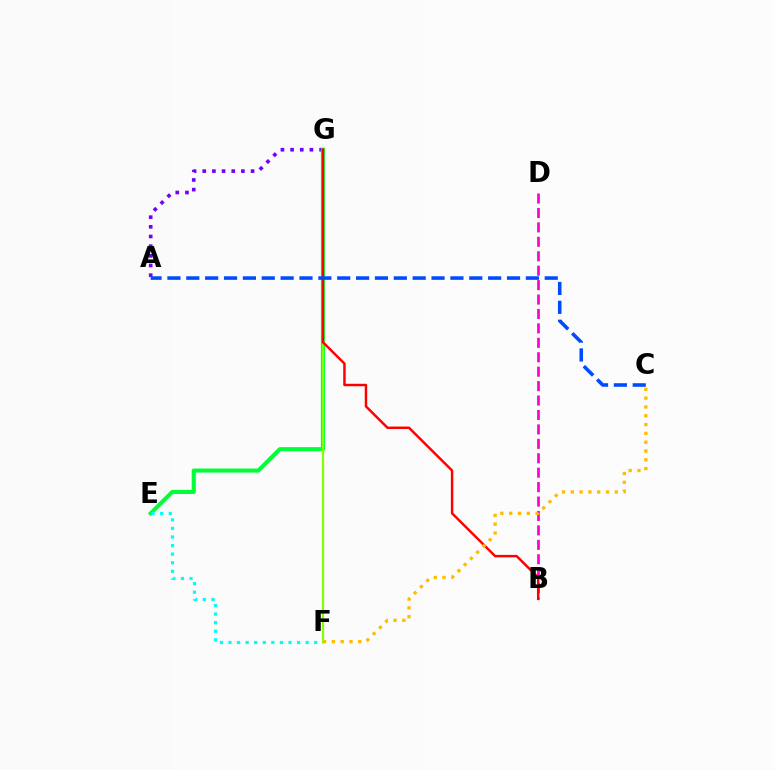{('A', 'G'): [{'color': '#7200ff', 'line_style': 'dotted', 'thickness': 2.63}], ('E', 'G'): [{'color': '#00ff39', 'line_style': 'solid', 'thickness': 2.94}], ('E', 'F'): [{'color': '#00fff6', 'line_style': 'dotted', 'thickness': 2.33}], ('F', 'G'): [{'color': '#84ff00', 'line_style': 'solid', 'thickness': 1.58}], ('B', 'D'): [{'color': '#ff00cf', 'line_style': 'dashed', 'thickness': 1.96}], ('B', 'G'): [{'color': '#ff0000', 'line_style': 'solid', 'thickness': 1.77}], ('A', 'C'): [{'color': '#004bff', 'line_style': 'dashed', 'thickness': 2.56}], ('C', 'F'): [{'color': '#ffbd00', 'line_style': 'dotted', 'thickness': 2.39}]}